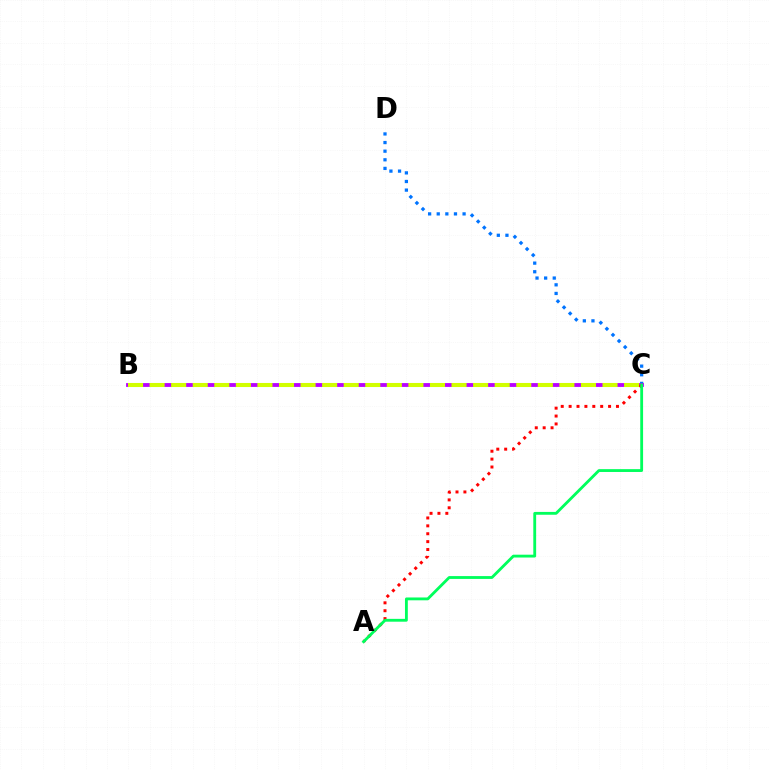{('C', 'D'): [{'color': '#0074ff', 'line_style': 'dotted', 'thickness': 2.34}], ('B', 'C'): [{'color': '#b900ff', 'line_style': 'solid', 'thickness': 2.76}, {'color': '#d1ff00', 'line_style': 'dashed', 'thickness': 2.93}], ('A', 'C'): [{'color': '#ff0000', 'line_style': 'dotted', 'thickness': 2.14}, {'color': '#00ff5c', 'line_style': 'solid', 'thickness': 2.04}]}